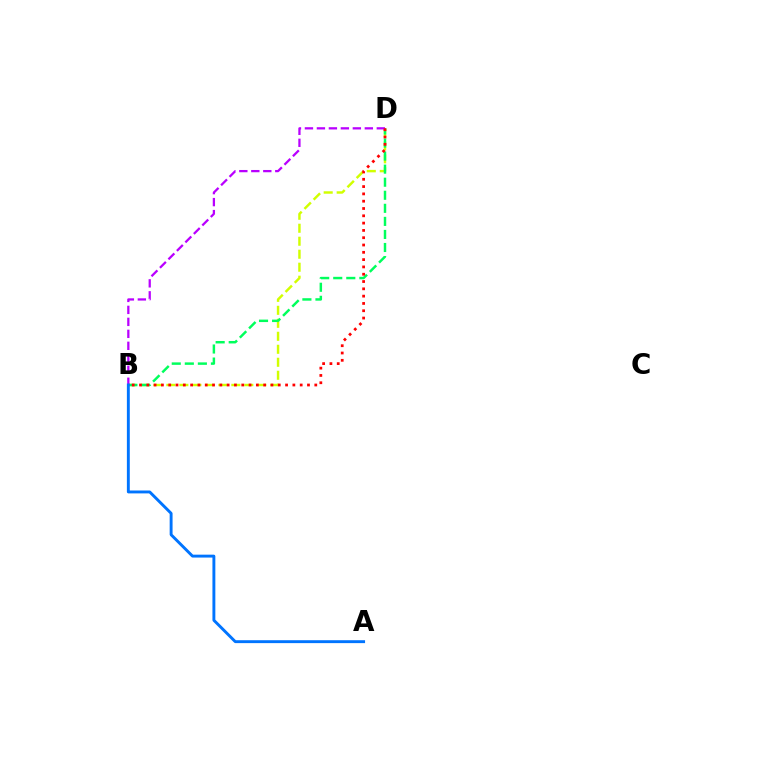{('B', 'D'): [{'color': '#d1ff00', 'line_style': 'dashed', 'thickness': 1.76}, {'color': '#00ff5c', 'line_style': 'dashed', 'thickness': 1.77}, {'color': '#b900ff', 'line_style': 'dashed', 'thickness': 1.63}, {'color': '#ff0000', 'line_style': 'dotted', 'thickness': 1.98}], ('A', 'B'): [{'color': '#0074ff', 'line_style': 'solid', 'thickness': 2.09}]}